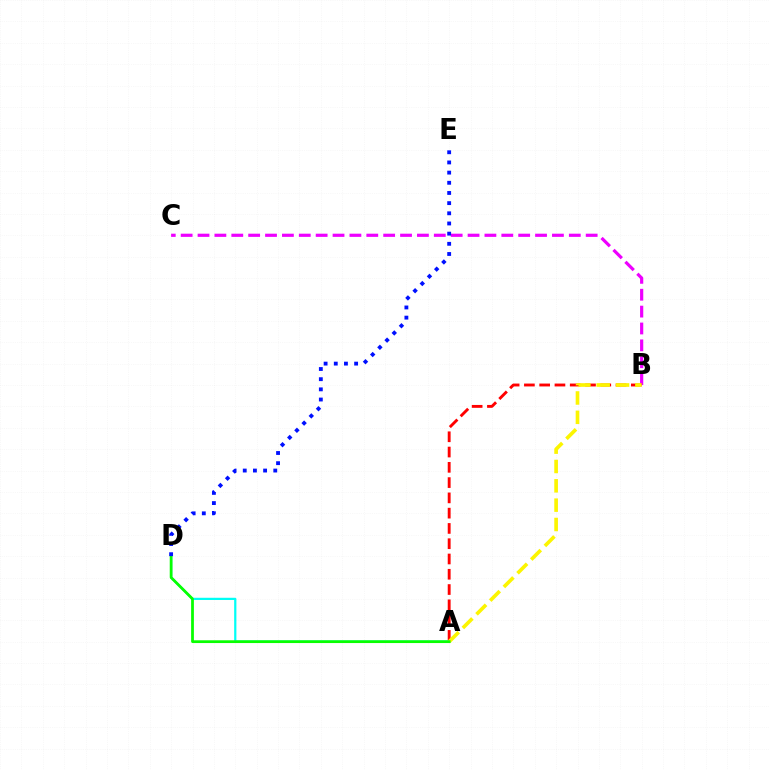{('B', 'C'): [{'color': '#ee00ff', 'line_style': 'dashed', 'thickness': 2.29}], ('A', 'B'): [{'color': '#ff0000', 'line_style': 'dashed', 'thickness': 2.08}, {'color': '#fcf500', 'line_style': 'dashed', 'thickness': 2.63}], ('A', 'D'): [{'color': '#00fff6', 'line_style': 'solid', 'thickness': 1.6}, {'color': '#08ff00', 'line_style': 'solid', 'thickness': 1.99}], ('D', 'E'): [{'color': '#0010ff', 'line_style': 'dotted', 'thickness': 2.76}]}